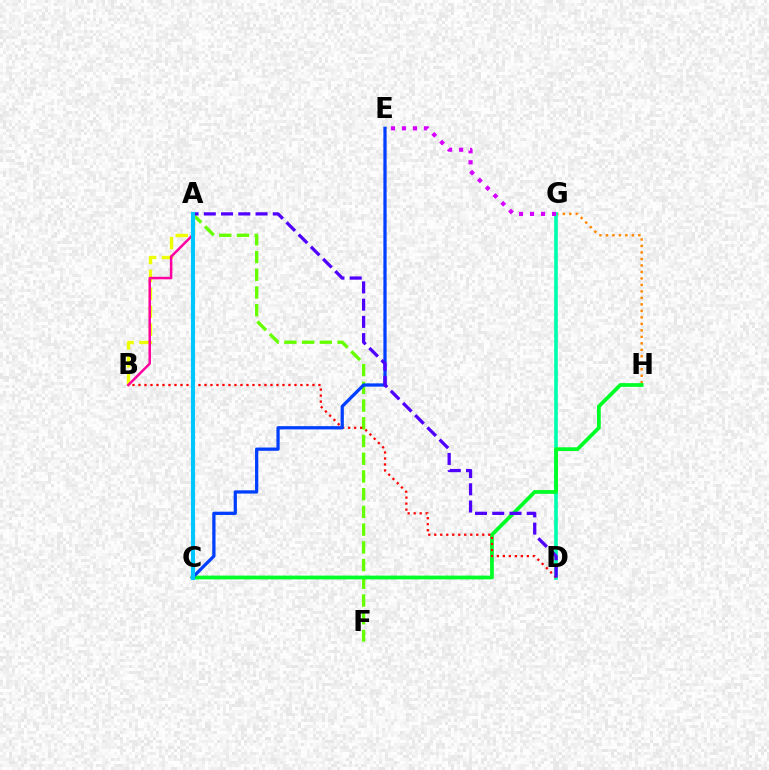{('A', 'F'): [{'color': '#66ff00', 'line_style': 'dashed', 'thickness': 2.41}], ('G', 'H'): [{'color': '#ff8800', 'line_style': 'dotted', 'thickness': 1.76}], ('D', 'G'): [{'color': '#00ffaf', 'line_style': 'solid', 'thickness': 2.64}], ('C', 'H'): [{'color': '#00ff27', 'line_style': 'solid', 'thickness': 2.72}], ('A', 'B'): [{'color': '#eeff00', 'line_style': 'dashed', 'thickness': 2.43}, {'color': '#ff00a0', 'line_style': 'solid', 'thickness': 1.8}], ('B', 'D'): [{'color': '#ff0000', 'line_style': 'dotted', 'thickness': 1.63}], ('E', 'G'): [{'color': '#d600ff', 'line_style': 'dotted', 'thickness': 2.99}], ('C', 'E'): [{'color': '#003fff', 'line_style': 'solid', 'thickness': 2.34}], ('A', 'D'): [{'color': '#4f00ff', 'line_style': 'dashed', 'thickness': 2.34}], ('A', 'C'): [{'color': '#00c7ff', 'line_style': 'solid', 'thickness': 2.96}]}